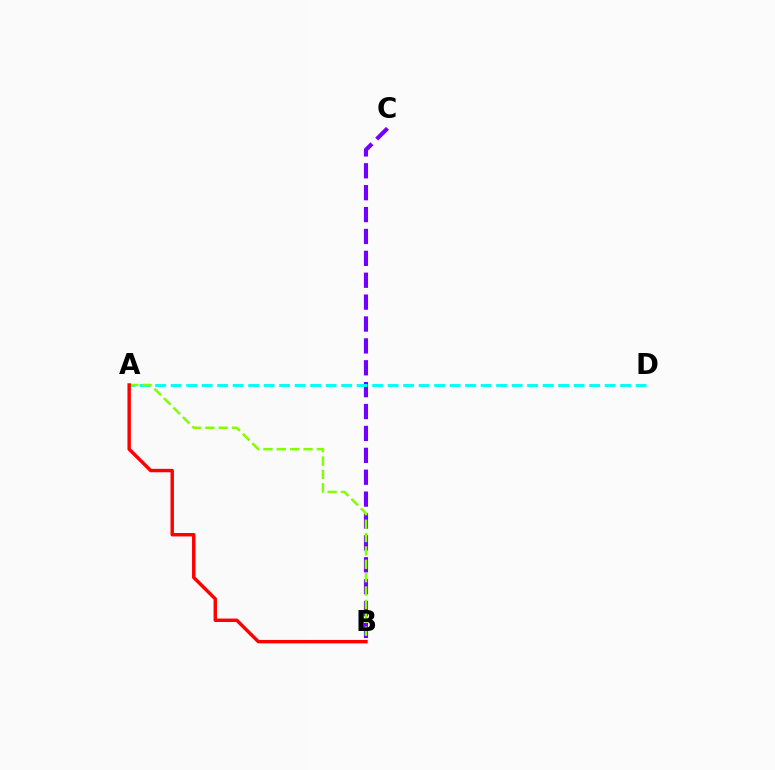{('B', 'C'): [{'color': '#7200ff', 'line_style': 'dashed', 'thickness': 2.97}], ('A', 'D'): [{'color': '#00fff6', 'line_style': 'dashed', 'thickness': 2.11}], ('A', 'B'): [{'color': '#84ff00', 'line_style': 'dashed', 'thickness': 1.82}, {'color': '#ff0000', 'line_style': 'solid', 'thickness': 2.47}]}